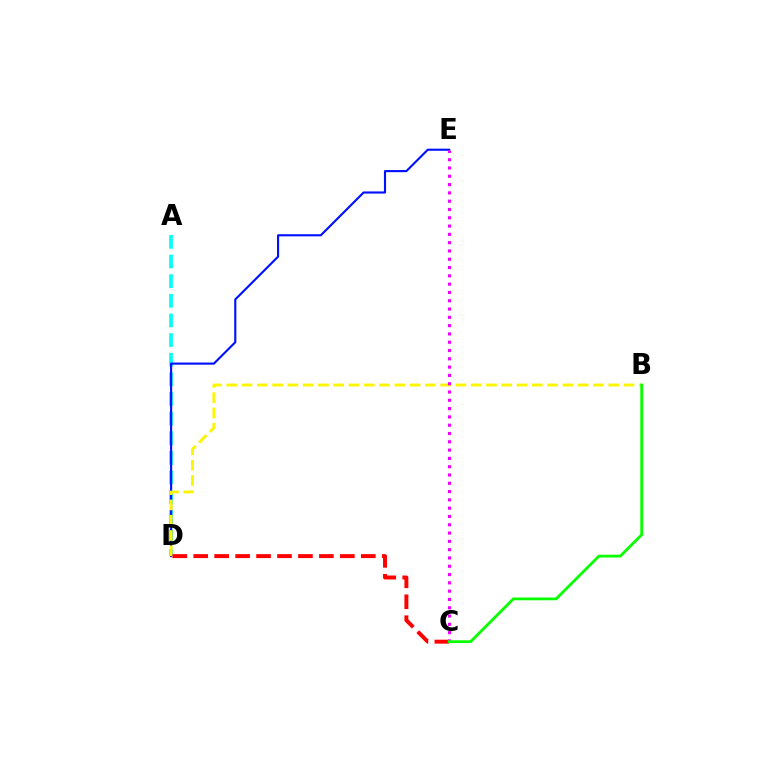{('A', 'D'): [{'color': '#00fff6', 'line_style': 'dashed', 'thickness': 2.67}], ('D', 'E'): [{'color': '#0010ff', 'line_style': 'solid', 'thickness': 1.53}], ('B', 'D'): [{'color': '#fcf500', 'line_style': 'dashed', 'thickness': 2.08}], ('C', 'D'): [{'color': '#ff0000', 'line_style': 'dashed', 'thickness': 2.85}], ('C', 'E'): [{'color': '#ee00ff', 'line_style': 'dotted', 'thickness': 2.25}], ('B', 'C'): [{'color': '#08ff00', 'line_style': 'solid', 'thickness': 2.0}]}